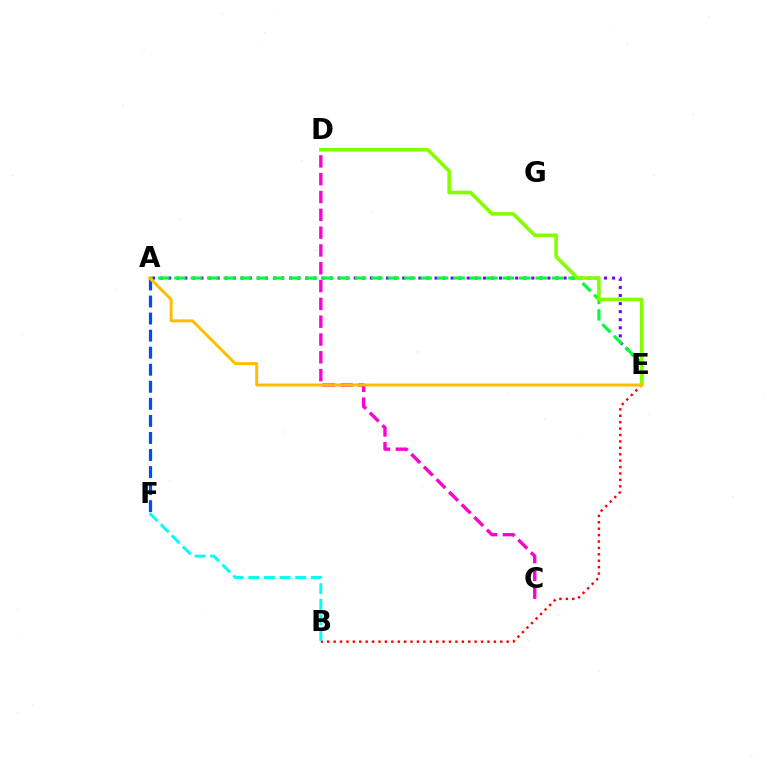{('B', 'E'): [{'color': '#ff0000', 'line_style': 'dotted', 'thickness': 1.74}], ('A', 'E'): [{'color': '#7200ff', 'line_style': 'dotted', 'thickness': 2.19}, {'color': '#00ff39', 'line_style': 'dashed', 'thickness': 2.23}, {'color': '#ffbd00', 'line_style': 'solid', 'thickness': 2.12}], ('A', 'F'): [{'color': '#004bff', 'line_style': 'dashed', 'thickness': 2.32}], ('C', 'D'): [{'color': '#ff00cf', 'line_style': 'dashed', 'thickness': 2.42}], ('D', 'E'): [{'color': '#84ff00', 'line_style': 'solid', 'thickness': 2.6}], ('B', 'F'): [{'color': '#00fff6', 'line_style': 'dashed', 'thickness': 2.13}]}